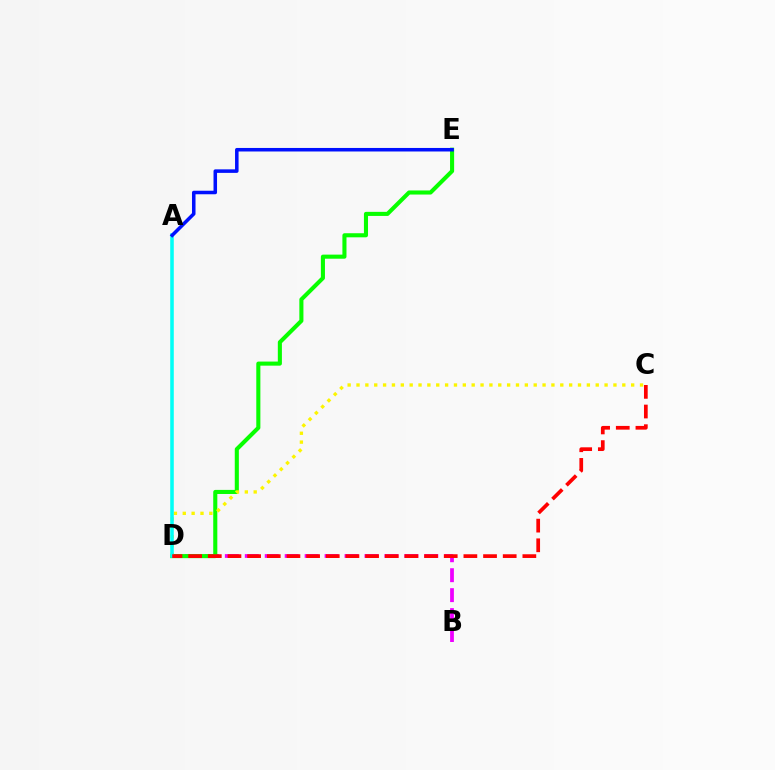{('B', 'D'): [{'color': '#ee00ff', 'line_style': 'dashed', 'thickness': 2.71}], ('D', 'E'): [{'color': '#08ff00', 'line_style': 'solid', 'thickness': 2.94}], ('C', 'D'): [{'color': '#fcf500', 'line_style': 'dotted', 'thickness': 2.41}, {'color': '#ff0000', 'line_style': 'dashed', 'thickness': 2.67}], ('A', 'D'): [{'color': '#00fff6', 'line_style': 'solid', 'thickness': 2.56}], ('A', 'E'): [{'color': '#0010ff', 'line_style': 'solid', 'thickness': 2.54}]}